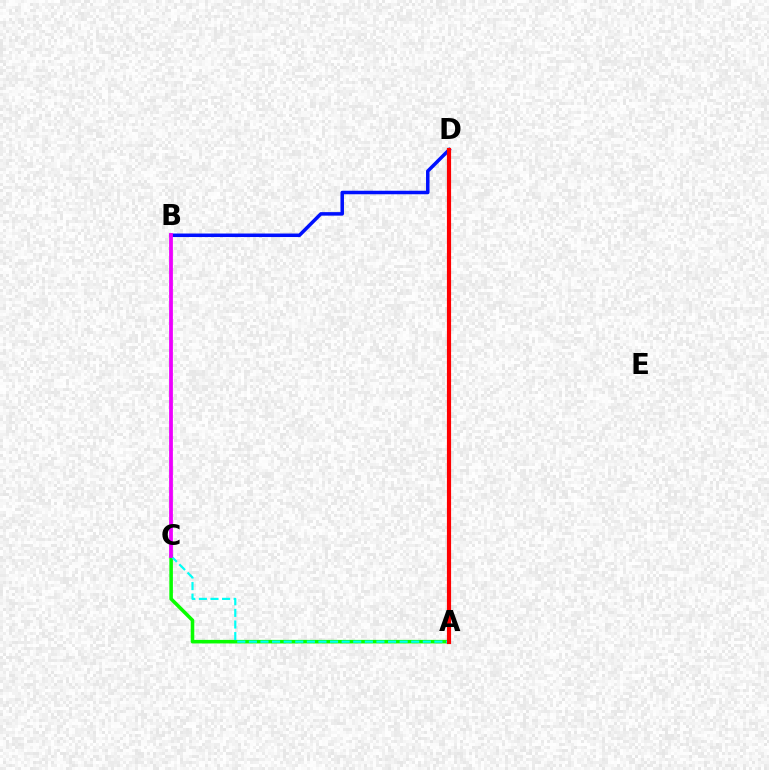{('B', 'D'): [{'color': '#0010ff', 'line_style': 'solid', 'thickness': 2.53}], ('A', 'C'): [{'color': '#08ff00', 'line_style': 'solid', 'thickness': 2.57}, {'color': '#00fff6', 'line_style': 'dashed', 'thickness': 1.58}], ('A', 'D'): [{'color': '#fcf500', 'line_style': 'dotted', 'thickness': 1.57}, {'color': '#ff0000', 'line_style': 'solid', 'thickness': 3.0}], ('B', 'C'): [{'color': '#ee00ff', 'line_style': 'solid', 'thickness': 2.72}]}